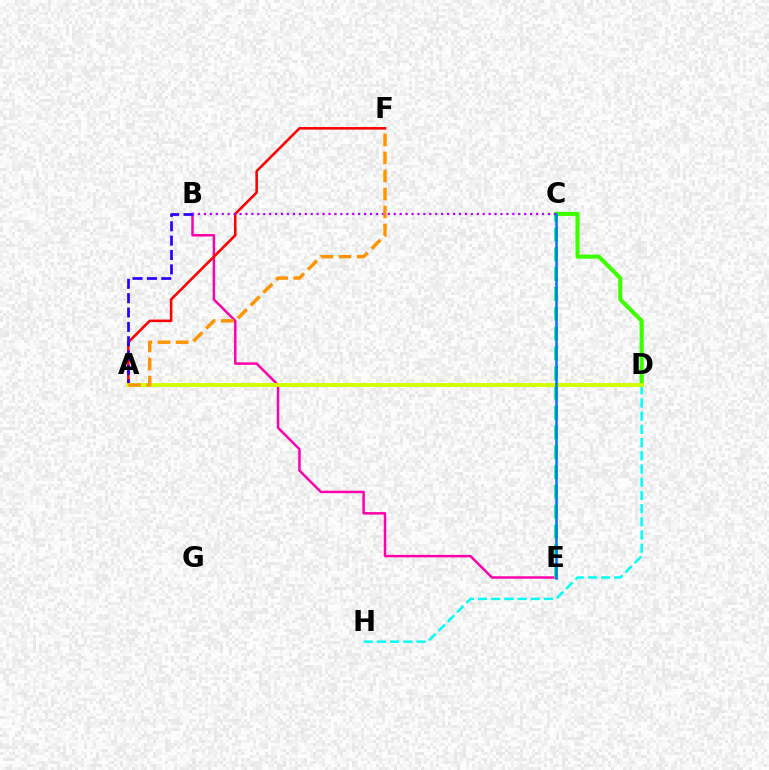{('B', 'E'): [{'color': '#ff00ac', 'line_style': 'solid', 'thickness': 1.78}], ('D', 'H'): [{'color': '#00fff6', 'line_style': 'dashed', 'thickness': 1.79}], ('A', 'F'): [{'color': '#ff0000', 'line_style': 'solid', 'thickness': 1.85}, {'color': '#ff9400', 'line_style': 'dashed', 'thickness': 2.45}], ('C', 'D'): [{'color': '#3dff00', 'line_style': 'solid', 'thickness': 2.95}], ('A', 'B'): [{'color': '#2500ff', 'line_style': 'dashed', 'thickness': 1.95}], ('C', 'E'): [{'color': '#00ff5c', 'line_style': 'dashed', 'thickness': 2.69}, {'color': '#0074ff', 'line_style': 'solid', 'thickness': 1.81}], ('A', 'D'): [{'color': '#d1ff00', 'line_style': 'solid', 'thickness': 2.77}], ('B', 'C'): [{'color': '#b900ff', 'line_style': 'dotted', 'thickness': 1.61}]}